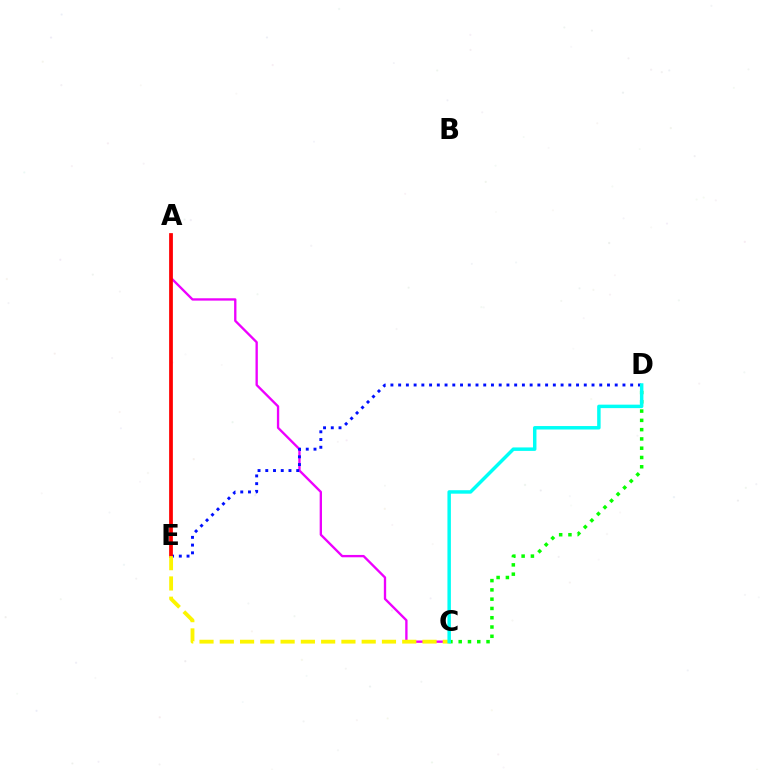{('A', 'C'): [{'color': '#ee00ff', 'line_style': 'solid', 'thickness': 1.68}], ('D', 'E'): [{'color': '#0010ff', 'line_style': 'dotted', 'thickness': 2.1}], ('C', 'D'): [{'color': '#08ff00', 'line_style': 'dotted', 'thickness': 2.52}, {'color': '#00fff6', 'line_style': 'solid', 'thickness': 2.5}], ('A', 'E'): [{'color': '#ff0000', 'line_style': 'solid', 'thickness': 2.69}], ('C', 'E'): [{'color': '#fcf500', 'line_style': 'dashed', 'thickness': 2.75}]}